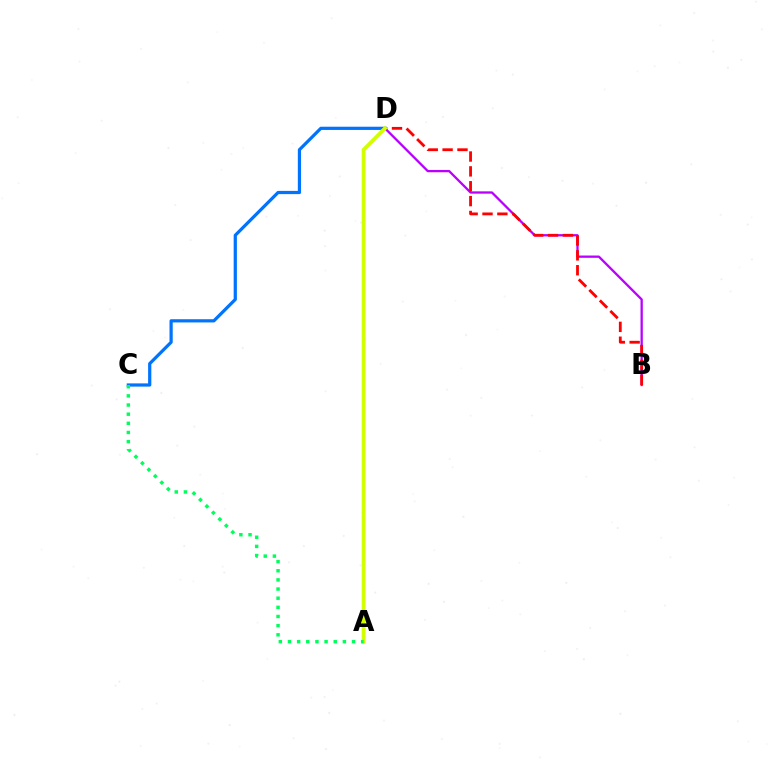{('B', 'D'): [{'color': '#b900ff', 'line_style': 'solid', 'thickness': 1.65}, {'color': '#ff0000', 'line_style': 'dashed', 'thickness': 2.02}], ('C', 'D'): [{'color': '#0074ff', 'line_style': 'solid', 'thickness': 2.32}], ('A', 'D'): [{'color': '#d1ff00', 'line_style': 'solid', 'thickness': 2.73}], ('A', 'C'): [{'color': '#00ff5c', 'line_style': 'dotted', 'thickness': 2.49}]}